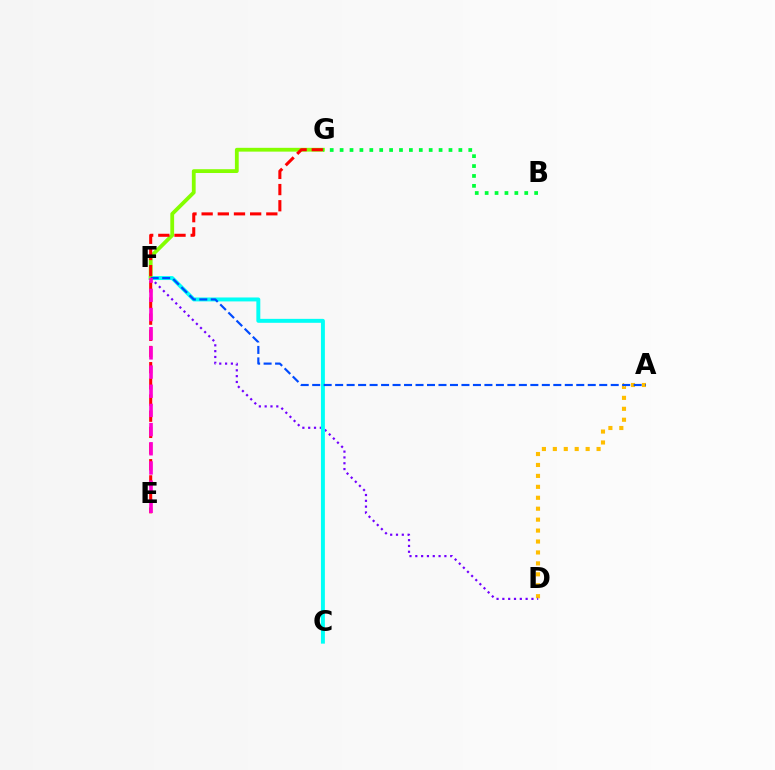{('A', 'D'): [{'color': '#ffbd00', 'line_style': 'dotted', 'thickness': 2.97}], ('D', 'F'): [{'color': '#7200ff', 'line_style': 'dotted', 'thickness': 1.58}], ('C', 'F'): [{'color': '#00fff6', 'line_style': 'solid', 'thickness': 2.84}], ('F', 'G'): [{'color': '#84ff00', 'line_style': 'solid', 'thickness': 2.74}], ('A', 'F'): [{'color': '#004bff', 'line_style': 'dashed', 'thickness': 1.56}], ('B', 'G'): [{'color': '#00ff39', 'line_style': 'dotted', 'thickness': 2.69}], ('E', 'G'): [{'color': '#ff0000', 'line_style': 'dashed', 'thickness': 2.2}], ('E', 'F'): [{'color': '#ff00cf', 'line_style': 'dashed', 'thickness': 2.61}]}